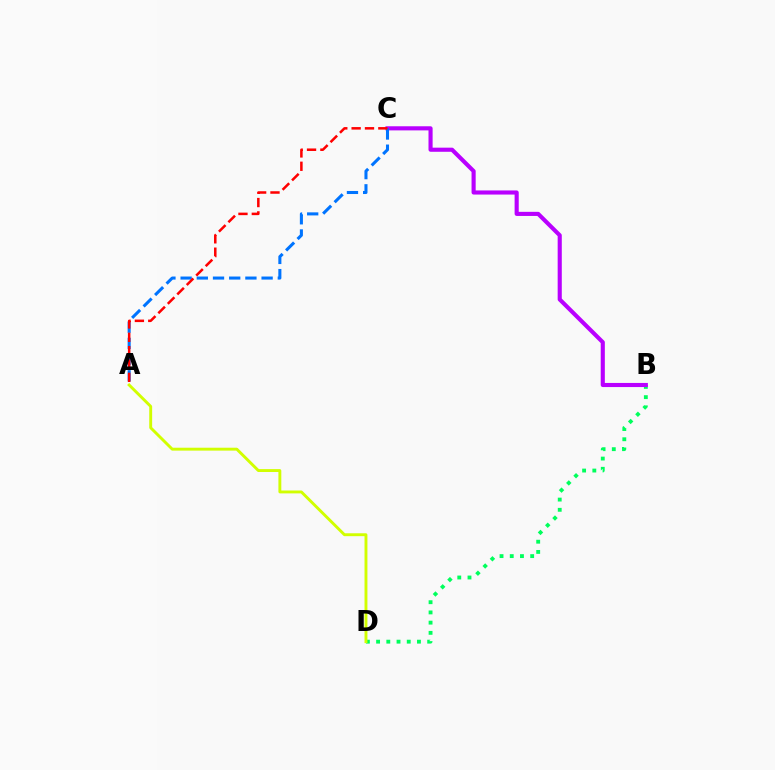{('B', 'D'): [{'color': '#00ff5c', 'line_style': 'dotted', 'thickness': 2.78}], ('A', 'D'): [{'color': '#d1ff00', 'line_style': 'solid', 'thickness': 2.09}], ('B', 'C'): [{'color': '#b900ff', 'line_style': 'solid', 'thickness': 2.96}], ('A', 'C'): [{'color': '#0074ff', 'line_style': 'dashed', 'thickness': 2.2}, {'color': '#ff0000', 'line_style': 'dashed', 'thickness': 1.81}]}